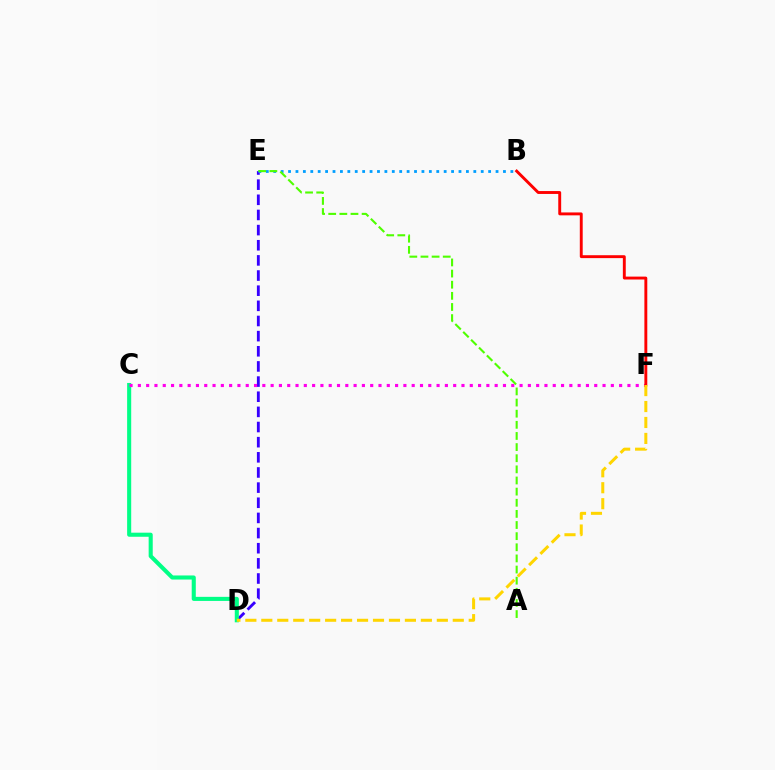{('D', 'E'): [{'color': '#3700ff', 'line_style': 'dashed', 'thickness': 2.06}], ('C', 'D'): [{'color': '#00ff86', 'line_style': 'solid', 'thickness': 2.93}], ('B', 'E'): [{'color': '#009eff', 'line_style': 'dotted', 'thickness': 2.01}], ('C', 'F'): [{'color': '#ff00ed', 'line_style': 'dotted', 'thickness': 2.25}], ('B', 'F'): [{'color': '#ff0000', 'line_style': 'solid', 'thickness': 2.09}], ('D', 'F'): [{'color': '#ffd500', 'line_style': 'dashed', 'thickness': 2.17}], ('A', 'E'): [{'color': '#4fff00', 'line_style': 'dashed', 'thickness': 1.51}]}